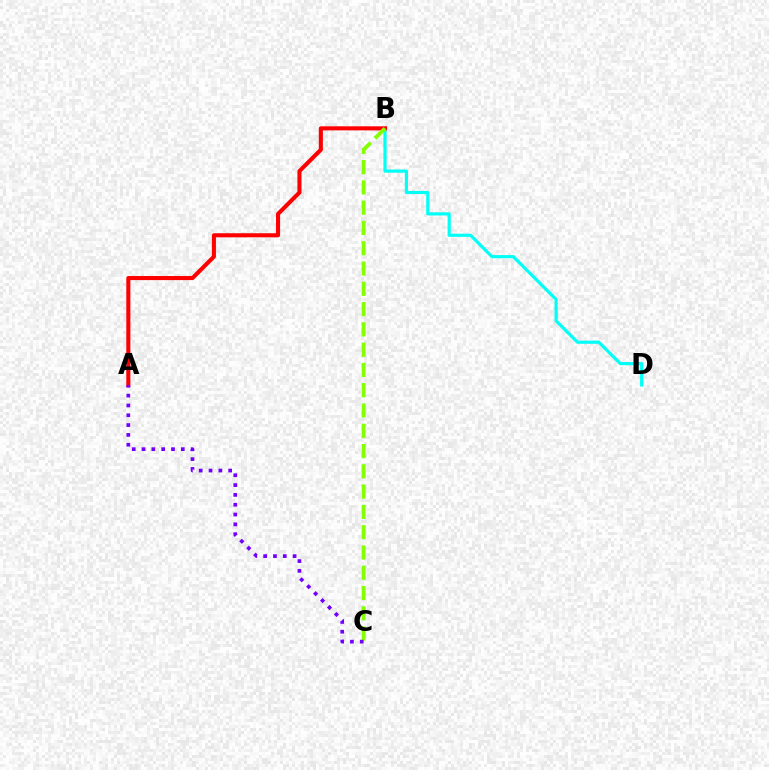{('B', 'D'): [{'color': '#00fff6', 'line_style': 'solid', 'thickness': 2.28}], ('A', 'B'): [{'color': '#ff0000', 'line_style': 'solid', 'thickness': 2.93}], ('B', 'C'): [{'color': '#84ff00', 'line_style': 'dashed', 'thickness': 2.76}], ('A', 'C'): [{'color': '#7200ff', 'line_style': 'dotted', 'thickness': 2.67}]}